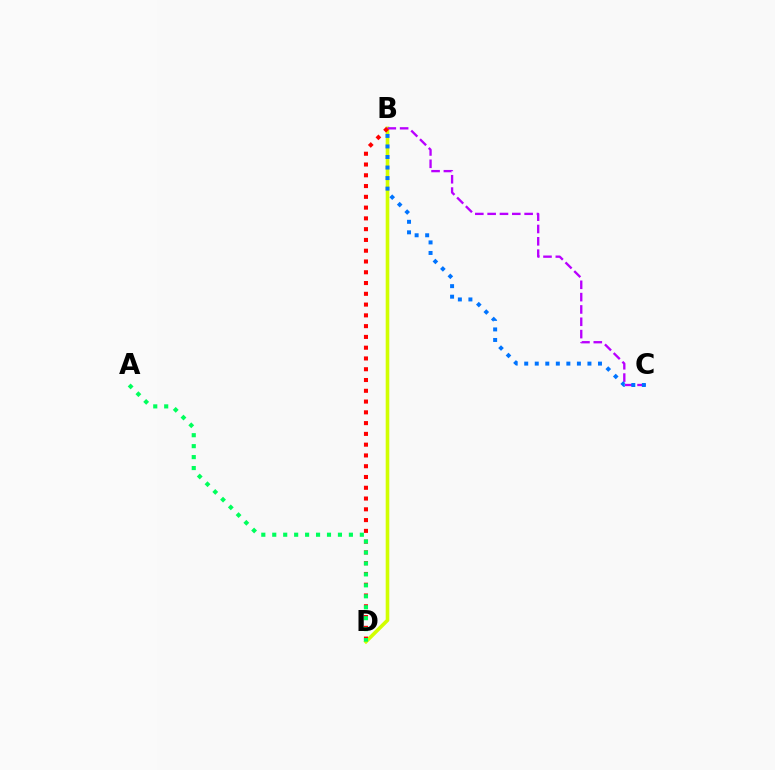{('B', 'D'): [{'color': '#d1ff00', 'line_style': 'solid', 'thickness': 2.59}, {'color': '#ff0000', 'line_style': 'dotted', 'thickness': 2.93}], ('B', 'C'): [{'color': '#b900ff', 'line_style': 'dashed', 'thickness': 1.67}, {'color': '#0074ff', 'line_style': 'dotted', 'thickness': 2.86}], ('A', 'D'): [{'color': '#00ff5c', 'line_style': 'dotted', 'thickness': 2.97}]}